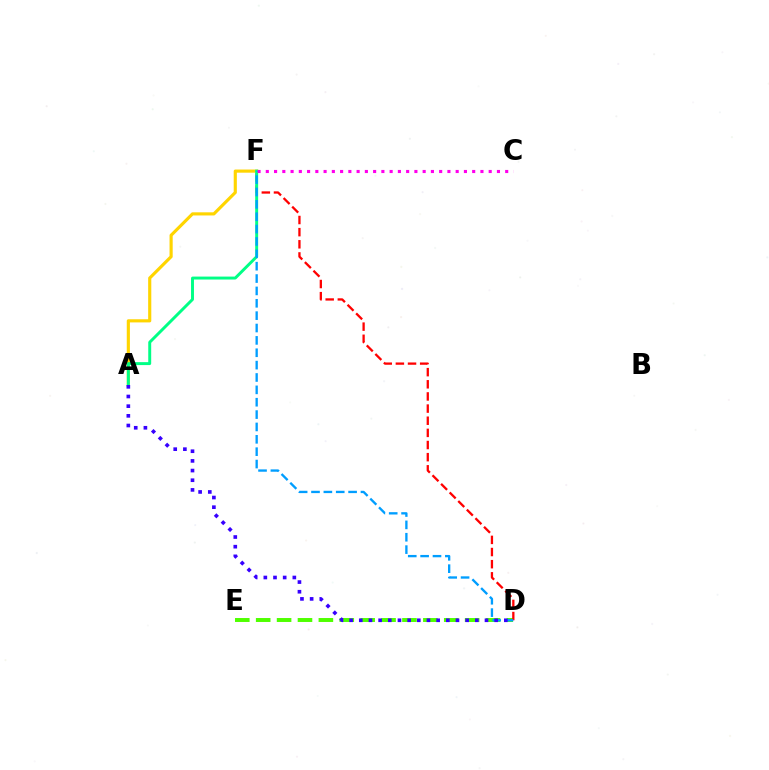{('A', 'F'): [{'color': '#ffd500', 'line_style': 'solid', 'thickness': 2.26}, {'color': '#00ff86', 'line_style': 'solid', 'thickness': 2.12}], ('D', 'E'): [{'color': '#4fff00', 'line_style': 'dashed', 'thickness': 2.84}], ('D', 'F'): [{'color': '#ff0000', 'line_style': 'dashed', 'thickness': 1.65}, {'color': '#009eff', 'line_style': 'dashed', 'thickness': 1.68}], ('C', 'F'): [{'color': '#ff00ed', 'line_style': 'dotted', 'thickness': 2.24}], ('A', 'D'): [{'color': '#3700ff', 'line_style': 'dotted', 'thickness': 2.63}]}